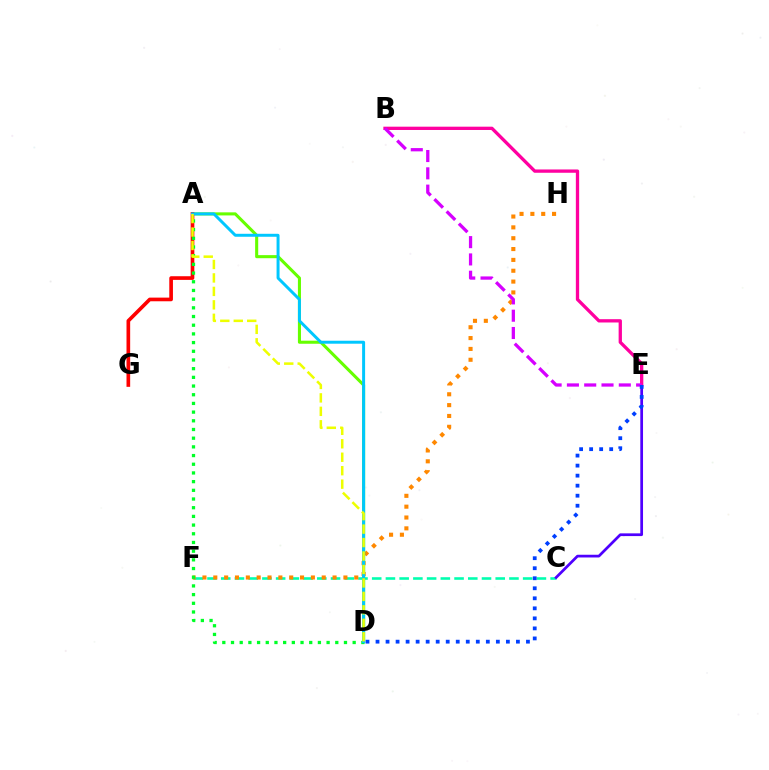{('C', 'F'): [{'color': '#00ffaf', 'line_style': 'dashed', 'thickness': 1.86}], ('C', 'E'): [{'color': '#4f00ff', 'line_style': 'solid', 'thickness': 1.96}], ('F', 'H'): [{'color': '#ff8800', 'line_style': 'dotted', 'thickness': 2.95}], ('A', 'D'): [{'color': '#66ff00', 'line_style': 'solid', 'thickness': 2.21}, {'color': '#00ff27', 'line_style': 'dotted', 'thickness': 2.36}, {'color': '#00c7ff', 'line_style': 'solid', 'thickness': 2.14}, {'color': '#eeff00', 'line_style': 'dashed', 'thickness': 1.83}], ('B', 'E'): [{'color': '#ff00a0', 'line_style': 'solid', 'thickness': 2.38}, {'color': '#d600ff', 'line_style': 'dashed', 'thickness': 2.35}], ('A', 'G'): [{'color': '#ff0000', 'line_style': 'solid', 'thickness': 2.64}], ('D', 'E'): [{'color': '#003fff', 'line_style': 'dotted', 'thickness': 2.72}]}